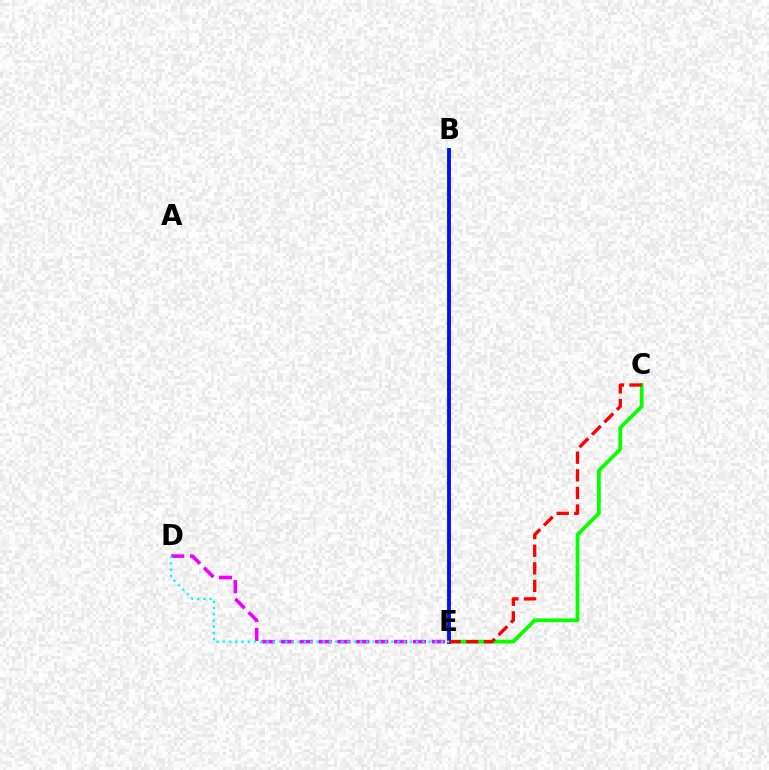{('D', 'E'): [{'color': '#ee00ff', 'line_style': 'dashed', 'thickness': 2.57}, {'color': '#00fff6', 'line_style': 'dotted', 'thickness': 1.69}], ('C', 'E'): [{'color': '#08ff00', 'line_style': 'solid', 'thickness': 2.7}, {'color': '#ff0000', 'line_style': 'dashed', 'thickness': 2.39}], ('B', 'E'): [{'color': '#fcf500', 'line_style': 'dotted', 'thickness': 2.72}, {'color': '#0010ff', 'line_style': 'solid', 'thickness': 2.79}]}